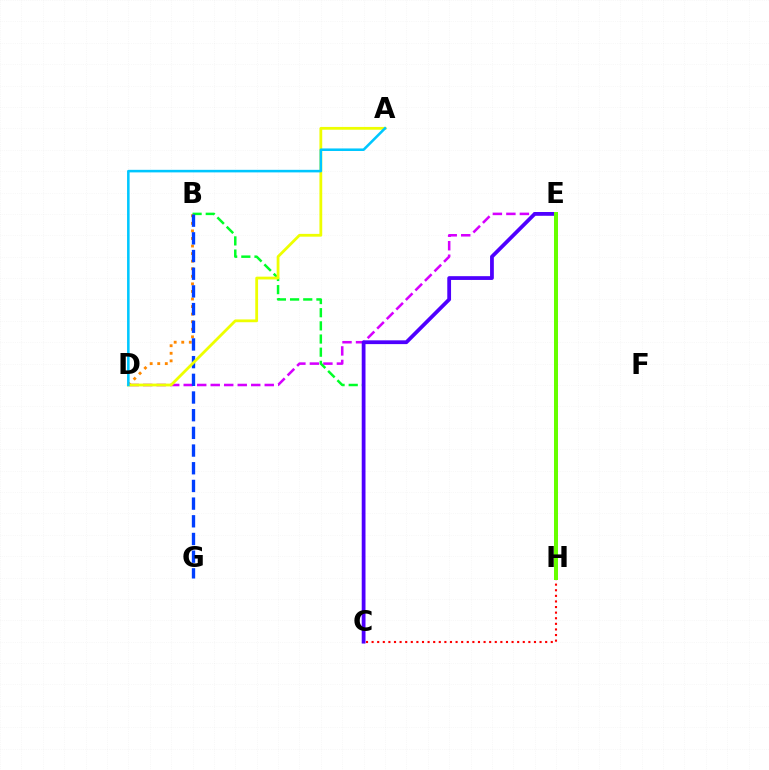{('C', 'H'): [{'color': '#ff0000', 'line_style': 'dotted', 'thickness': 1.52}], ('D', 'E'): [{'color': '#d600ff', 'line_style': 'dashed', 'thickness': 1.83}], ('E', 'H'): [{'color': '#00ffaf', 'line_style': 'dashed', 'thickness': 2.1}, {'color': '#ff00a0', 'line_style': 'solid', 'thickness': 2.13}, {'color': '#66ff00', 'line_style': 'solid', 'thickness': 2.87}], ('B', 'C'): [{'color': '#00ff27', 'line_style': 'dashed', 'thickness': 1.79}], ('B', 'D'): [{'color': '#ff8800', 'line_style': 'dotted', 'thickness': 2.06}], ('B', 'G'): [{'color': '#003fff', 'line_style': 'dashed', 'thickness': 2.4}], ('C', 'E'): [{'color': '#4f00ff', 'line_style': 'solid', 'thickness': 2.72}], ('A', 'D'): [{'color': '#eeff00', 'line_style': 'solid', 'thickness': 2.01}, {'color': '#00c7ff', 'line_style': 'solid', 'thickness': 1.84}]}